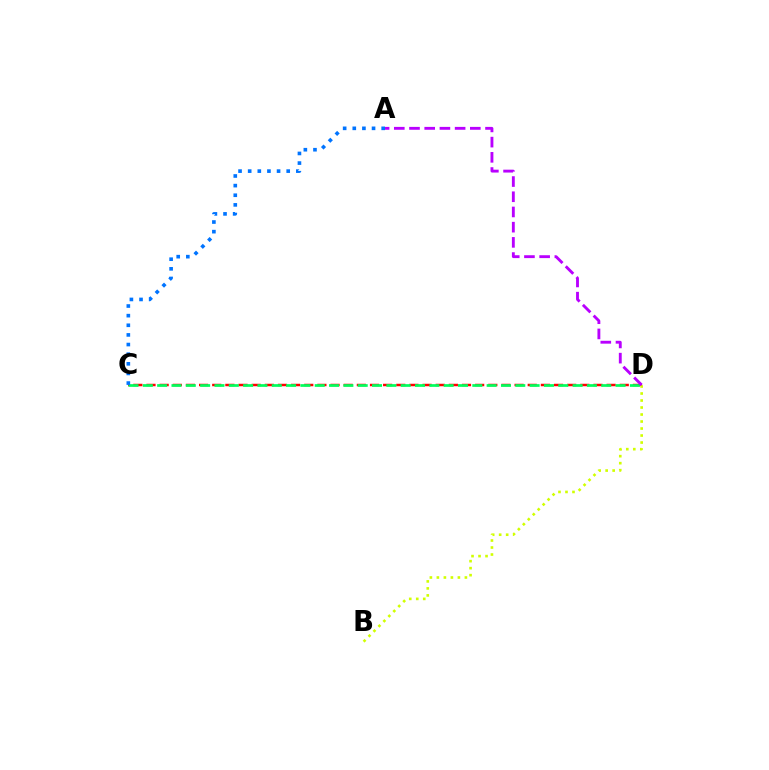{('C', 'D'): [{'color': '#ff0000', 'line_style': 'dashed', 'thickness': 1.79}, {'color': '#00ff5c', 'line_style': 'dashed', 'thickness': 1.95}], ('B', 'D'): [{'color': '#d1ff00', 'line_style': 'dotted', 'thickness': 1.9}], ('A', 'D'): [{'color': '#b900ff', 'line_style': 'dashed', 'thickness': 2.07}], ('A', 'C'): [{'color': '#0074ff', 'line_style': 'dotted', 'thickness': 2.62}]}